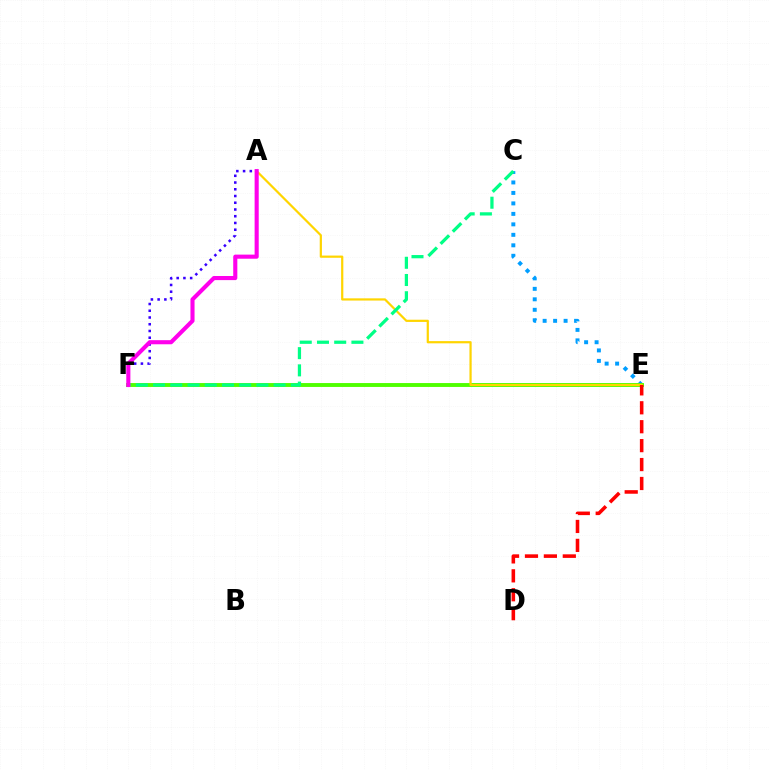{('C', 'E'): [{'color': '#009eff', 'line_style': 'dotted', 'thickness': 2.85}], ('A', 'F'): [{'color': '#3700ff', 'line_style': 'dotted', 'thickness': 1.83}, {'color': '#ff00ed', 'line_style': 'solid', 'thickness': 2.96}], ('E', 'F'): [{'color': '#4fff00', 'line_style': 'solid', 'thickness': 2.8}], ('A', 'E'): [{'color': '#ffd500', 'line_style': 'solid', 'thickness': 1.59}], ('C', 'F'): [{'color': '#00ff86', 'line_style': 'dashed', 'thickness': 2.34}], ('D', 'E'): [{'color': '#ff0000', 'line_style': 'dashed', 'thickness': 2.57}]}